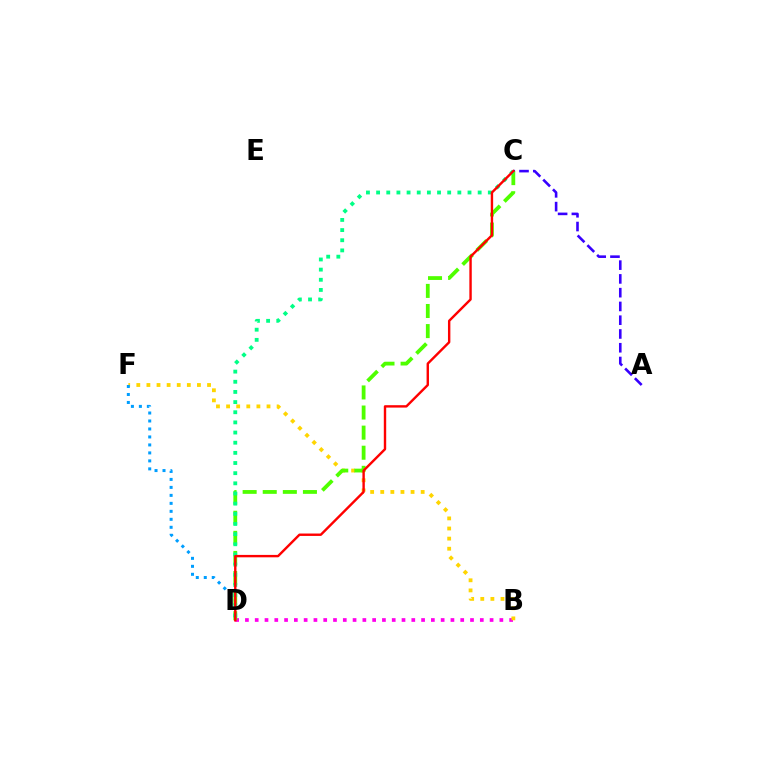{('B', 'D'): [{'color': '#ff00ed', 'line_style': 'dotted', 'thickness': 2.66}], ('B', 'F'): [{'color': '#ffd500', 'line_style': 'dotted', 'thickness': 2.75}], ('A', 'C'): [{'color': '#3700ff', 'line_style': 'dashed', 'thickness': 1.87}], ('D', 'F'): [{'color': '#009eff', 'line_style': 'dotted', 'thickness': 2.17}], ('C', 'D'): [{'color': '#4fff00', 'line_style': 'dashed', 'thickness': 2.73}, {'color': '#00ff86', 'line_style': 'dotted', 'thickness': 2.76}, {'color': '#ff0000', 'line_style': 'solid', 'thickness': 1.73}]}